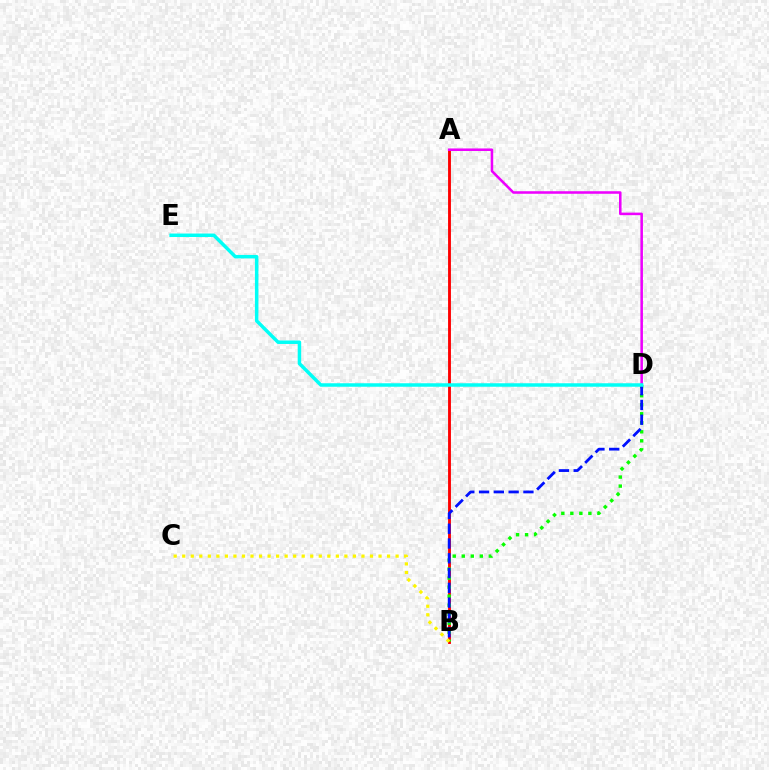{('A', 'B'): [{'color': '#ff0000', 'line_style': 'solid', 'thickness': 2.06}], ('B', 'D'): [{'color': '#08ff00', 'line_style': 'dotted', 'thickness': 2.45}, {'color': '#0010ff', 'line_style': 'dashed', 'thickness': 2.01}], ('B', 'C'): [{'color': '#fcf500', 'line_style': 'dotted', 'thickness': 2.32}], ('A', 'D'): [{'color': '#ee00ff', 'line_style': 'solid', 'thickness': 1.84}], ('D', 'E'): [{'color': '#00fff6', 'line_style': 'solid', 'thickness': 2.51}]}